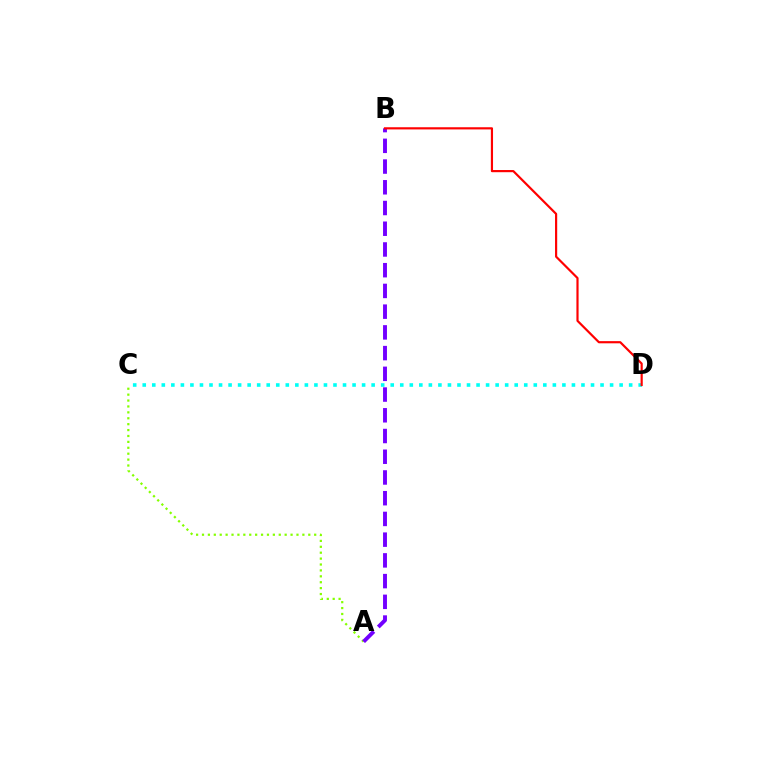{('C', 'D'): [{'color': '#00fff6', 'line_style': 'dotted', 'thickness': 2.59}], ('A', 'C'): [{'color': '#84ff00', 'line_style': 'dotted', 'thickness': 1.6}], ('A', 'B'): [{'color': '#7200ff', 'line_style': 'dashed', 'thickness': 2.82}], ('B', 'D'): [{'color': '#ff0000', 'line_style': 'solid', 'thickness': 1.57}]}